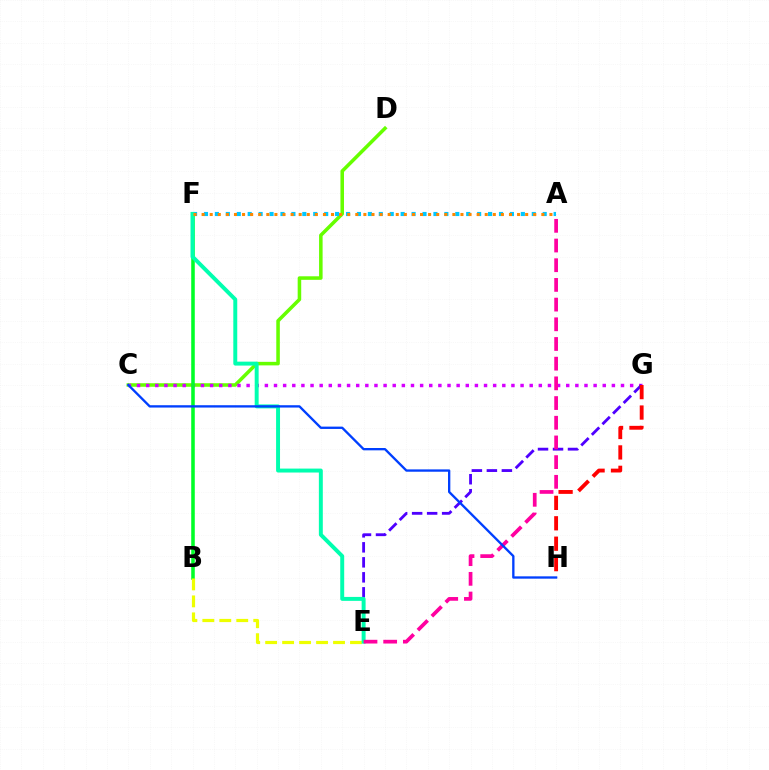{('C', 'D'): [{'color': '#66ff00', 'line_style': 'solid', 'thickness': 2.55}], ('C', 'G'): [{'color': '#d600ff', 'line_style': 'dotted', 'thickness': 2.48}], ('E', 'G'): [{'color': '#4f00ff', 'line_style': 'dashed', 'thickness': 2.04}], ('B', 'F'): [{'color': '#00ff27', 'line_style': 'solid', 'thickness': 2.56}], ('A', 'F'): [{'color': '#00c7ff', 'line_style': 'dotted', 'thickness': 2.97}, {'color': '#ff8800', 'line_style': 'dotted', 'thickness': 2.2}], ('B', 'E'): [{'color': '#eeff00', 'line_style': 'dashed', 'thickness': 2.3}], ('E', 'F'): [{'color': '#00ffaf', 'line_style': 'solid', 'thickness': 2.84}], ('G', 'H'): [{'color': '#ff0000', 'line_style': 'dashed', 'thickness': 2.77}], ('A', 'E'): [{'color': '#ff00a0', 'line_style': 'dashed', 'thickness': 2.67}], ('C', 'H'): [{'color': '#003fff', 'line_style': 'solid', 'thickness': 1.68}]}